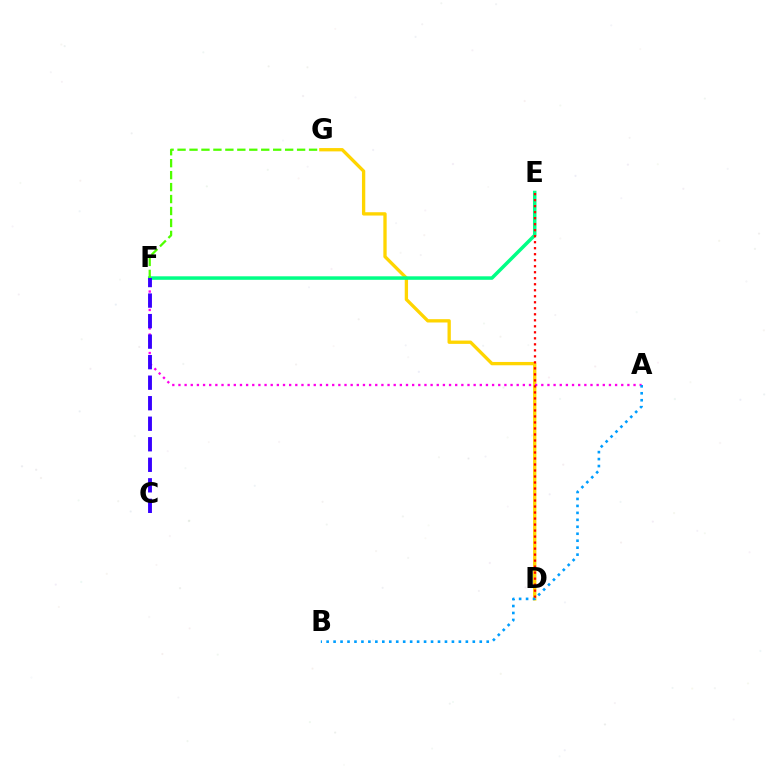{('D', 'G'): [{'color': '#ffd500', 'line_style': 'solid', 'thickness': 2.39}], ('A', 'F'): [{'color': '#ff00ed', 'line_style': 'dotted', 'thickness': 1.67}], ('E', 'F'): [{'color': '#00ff86', 'line_style': 'solid', 'thickness': 2.52}], ('F', 'G'): [{'color': '#4fff00', 'line_style': 'dashed', 'thickness': 1.62}], ('D', 'E'): [{'color': '#ff0000', 'line_style': 'dotted', 'thickness': 1.63}], ('A', 'B'): [{'color': '#009eff', 'line_style': 'dotted', 'thickness': 1.89}], ('C', 'F'): [{'color': '#3700ff', 'line_style': 'dashed', 'thickness': 2.79}]}